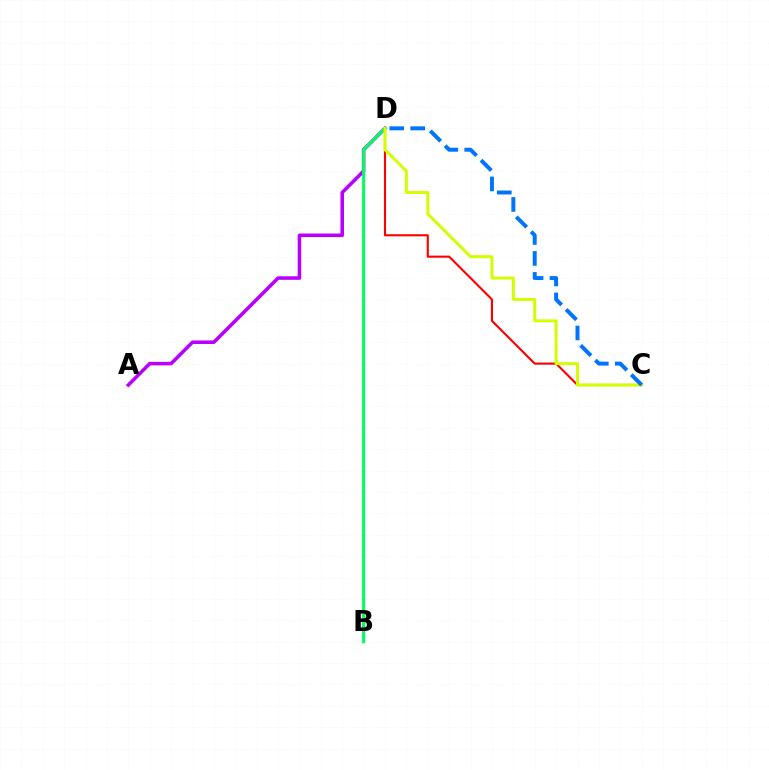{('A', 'D'): [{'color': '#b900ff', 'line_style': 'solid', 'thickness': 2.55}], ('B', 'D'): [{'color': '#00ff5c', 'line_style': 'solid', 'thickness': 2.19}], ('C', 'D'): [{'color': '#ff0000', 'line_style': 'solid', 'thickness': 1.52}, {'color': '#d1ff00', 'line_style': 'solid', 'thickness': 2.14}, {'color': '#0074ff', 'line_style': 'dashed', 'thickness': 2.85}]}